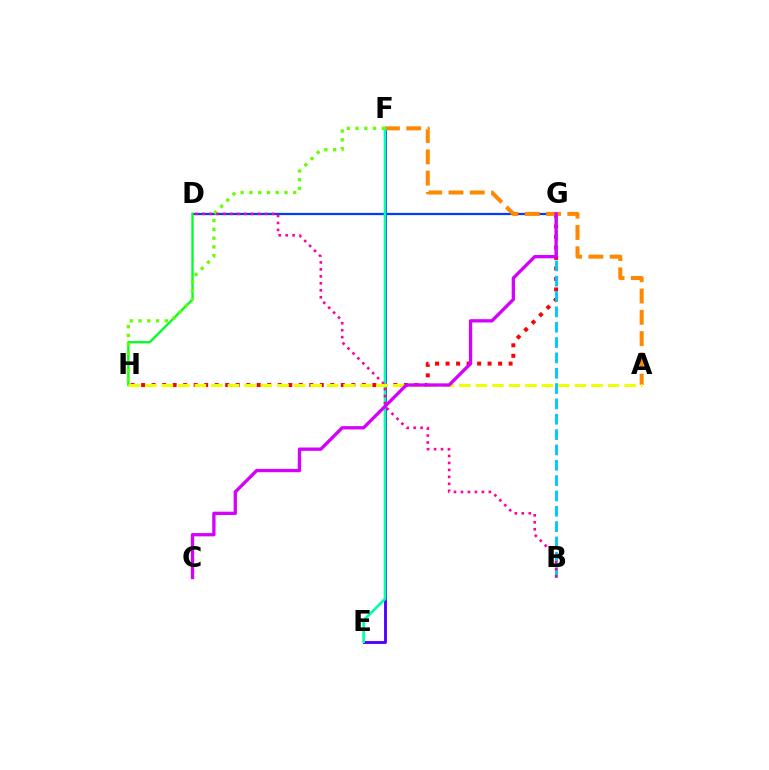{('G', 'H'): [{'color': '#ff0000', 'line_style': 'dotted', 'thickness': 2.86}], ('B', 'G'): [{'color': '#00c7ff', 'line_style': 'dashed', 'thickness': 2.08}], ('E', 'F'): [{'color': '#4f00ff', 'line_style': 'solid', 'thickness': 2.05}, {'color': '#00ffaf', 'line_style': 'solid', 'thickness': 1.92}], ('D', 'G'): [{'color': '#003fff', 'line_style': 'solid', 'thickness': 1.62}], ('D', 'H'): [{'color': '#00ff27', 'line_style': 'solid', 'thickness': 1.69}], ('A', 'F'): [{'color': '#ff8800', 'line_style': 'dashed', 'thickness': 2.89}], ('F', 'H'): [{'color': '#66ff00', 'line_style': 'dotted', 'thickness': 2.38}], ('B', 'D'): [{'color': '#ff00a0', 'line_style': 'dotted', 'thickness': 1.89}], ('A', 'H'): [{'color': '#eeff00', 'line_style': 'dashed', 'thickness': 2.25}], ('C', 'G'): [{'color': '#d600ff', 'line_style': 'solid', 'thickness': 2.38}]}